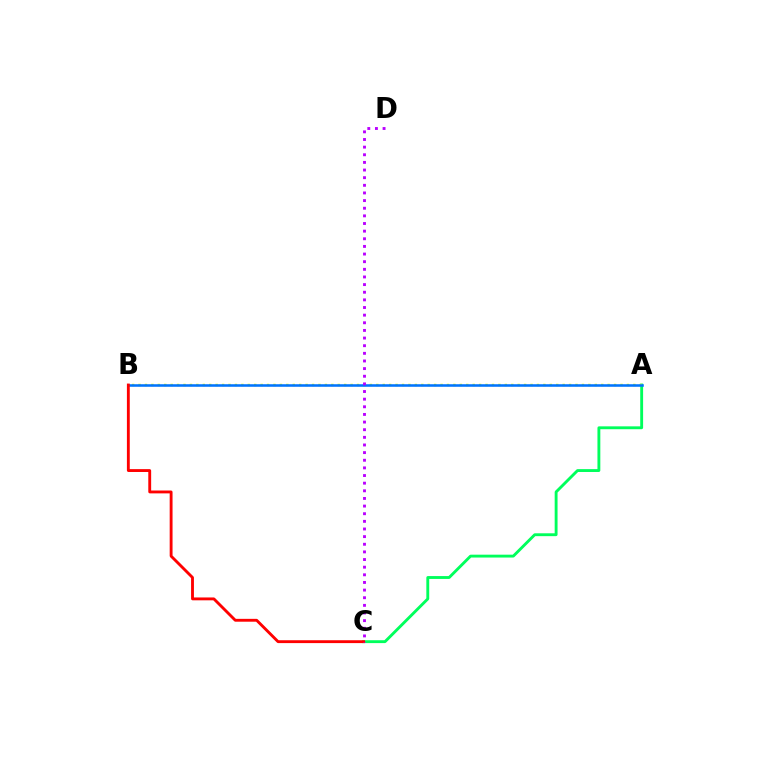{('A', 'C'): [{'color': '#00ff5c', 'line_style': 'solid', 'thickness': 2.07}], ('A', 'B'): [{'color': '#d1ff00', 'line_style': 'dotted', 'thickness': 1.75}, {'color': '#0074ff', 'line_style': 'solid', 'thickness': 1.84}], ('B', 'C'): [{'color': '#ff0000', 'line_style': 'solid', 'thickness': 2.06}], ('C', 'D'): [{'color': '#b900ff', 'line_style': 'dotted', 'thickness': 2.08}]}